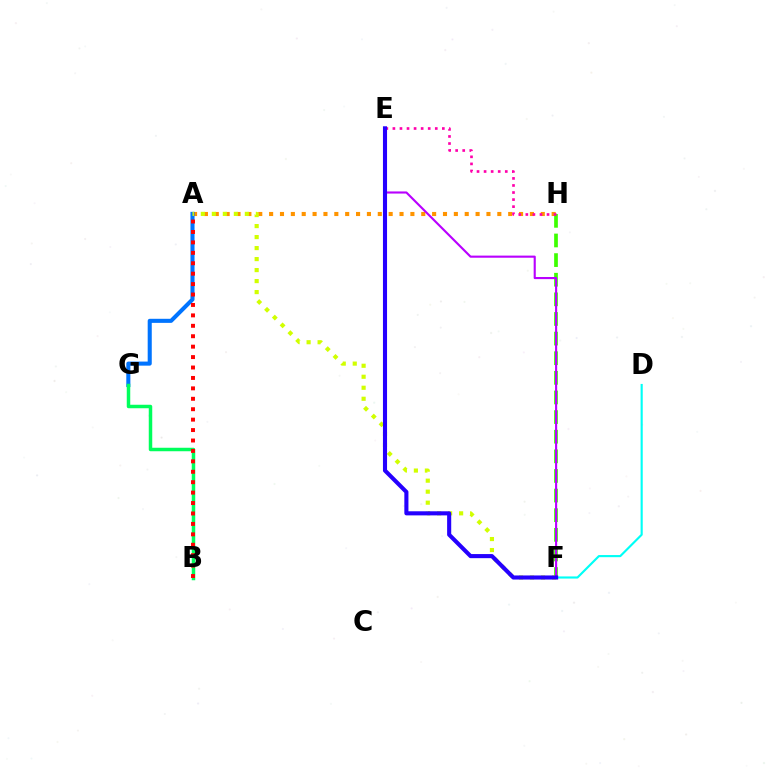{('A', 'H'): [{'color': '#ff9400', 'line_style': 'dotted', 'thickness': 2.95}], ('F', 'H'): [{'color': '#3dff00', 'line_style': 'dashed', 'thickness': 2.67}], ('A', 'G'): [{'color': '#0074ff', 'line_style': 'solid', 'thickness': 2.93}], ('E', 'H'): [{'color': '#ff00ac', 'line_style': 'dotted', 'thickness': 1.92}], ('B', 'G'): [{'color': '#00ff5c', 'line_style': 'solid', 'thickness': 2.51}], ('A', 'F'): [{'color': '#d1ff00', 'line_style': 'dotted', 'thickness': 2.99}], ('E', 'F'): [{'color': '#b900ff', 'line_style': 'solid', 'thickness': 1.53}, {'color': '#2500ff', 'line_style': 'solid', 'thickness': 2.95}], ('D', 'F'): [{'color': '#00fff6', 'line_style': 'solid', 'thickness': 1.54}], ('A', 'B'): [{'color': '#ff0000', 'line_style': 'dotted', 'thickness': 2.83}]}